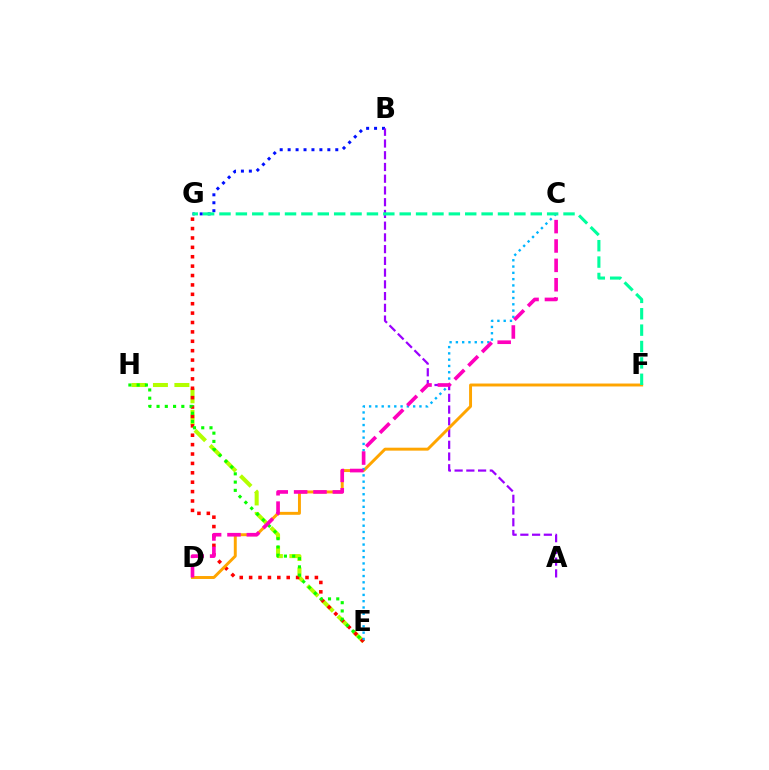{('E', 'H'): [{'color': '#b3ff00', 'line_style': 'dashed', 'thickness': 2.91}, {'color': '#08ff00', 'line_style': 'dotted', 'thickness': 2.24}], ('E', 'G'): [{'color': '#ff0000', 'line_style': 'dotted', 'thickness': 2.55}], ('B', 'G'): [{'color': '#0010ff', 'line_style': 'dotted', 'thickness': 2.16}], ('A', 'B'): [{'color': '#9b00ff', 'line_style': 'dashed', 'thickness': 1.59}], ('D', 'F'): [{'color': '#ffa500', 'line_style': 'solid', 'thickness': 2.12}], ('C', 'E'): [{'color': '#00b5ff', 'line_style': 'dotted', 'thickness': 1.71}], ('F', 'G'): [{'color': '#00ff9d', 'line_style': 'dashed', 'thickness': 2.23}], ('C', 'D'): [{'color': '#ff00bd', 'line_style': 'dashed', 'thickness': 2.63}]}